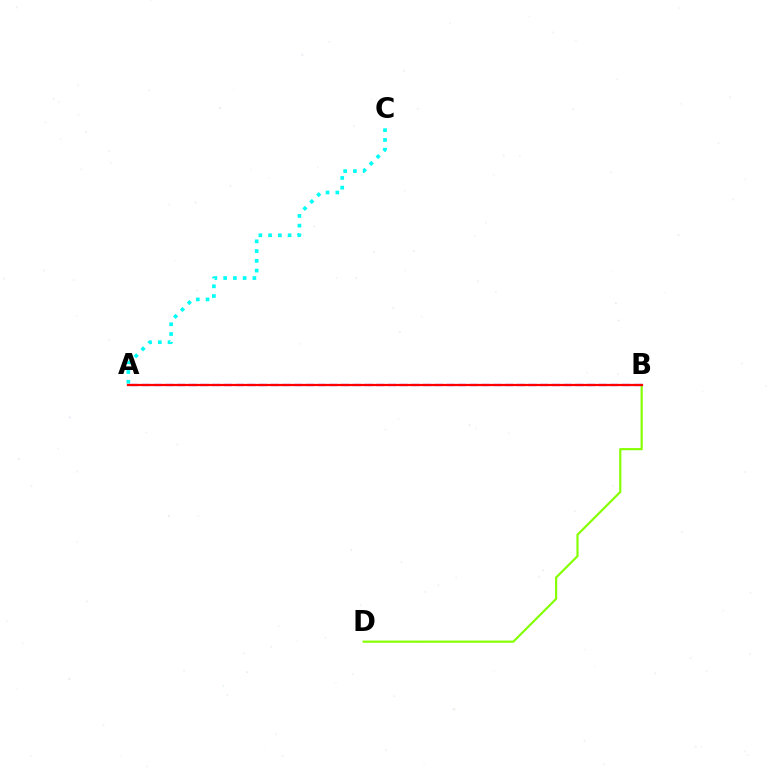{('B', 'D'): [{'color': '#84ff00', 'line_style': 'solid', 'thickness': 1.56}], ('A', 'B'): [{'color': '#7200ff', 'line_style': 'dashed', 'thickness': 1.59}, {'color': '#ff0000', 'line_style': 'solid', 'thickness': 1.6}], ('A', 'C'): [{'color': '#00fff6', 'line_style': 'dotted', 'thickness': 2.65}]}